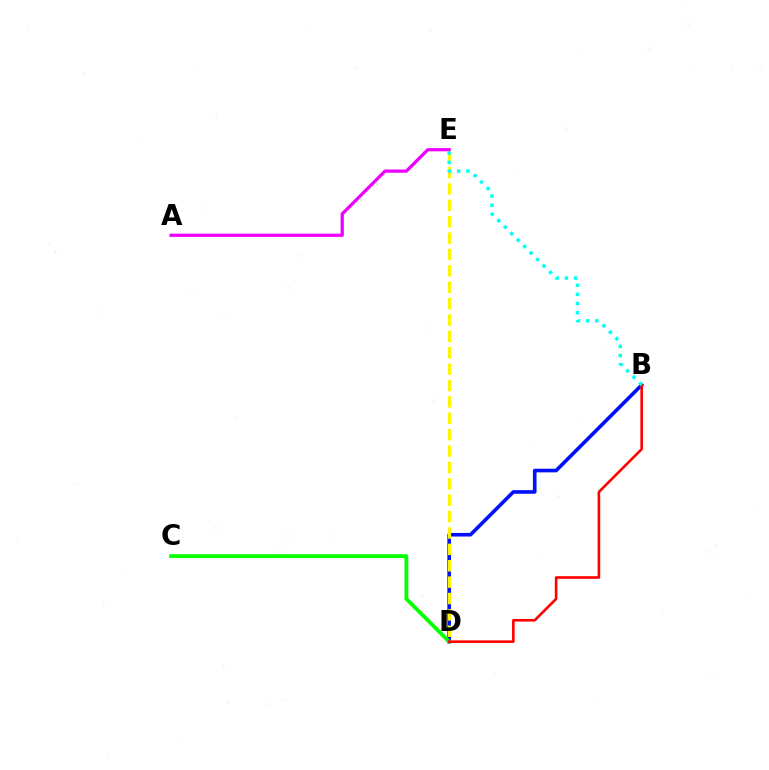{('B', 'D'): [{'color': '#0010ff', 'line_style': 'solid', 'thickness': 2.6}, {'color': '#ff0000', 'line_style': 'solid', 'thickness': 1.88}], ('C', 'D'): [{'color': '#08ff00', 'line_style': 'solid', 'thickness': 2.75}], ('D', 'E'): [{'color': '#fcf500', 'line_style': 'dashed', 'thickness': 2.23}], ('A', 'E'): [{'color': '#ee00ff', 'line_style': 'solid', 'thickness': 2.32}], ('B', 'E'): [{'color': '#00fff6', 'line_style': 'dotted', 'thickness': 2.48}]}